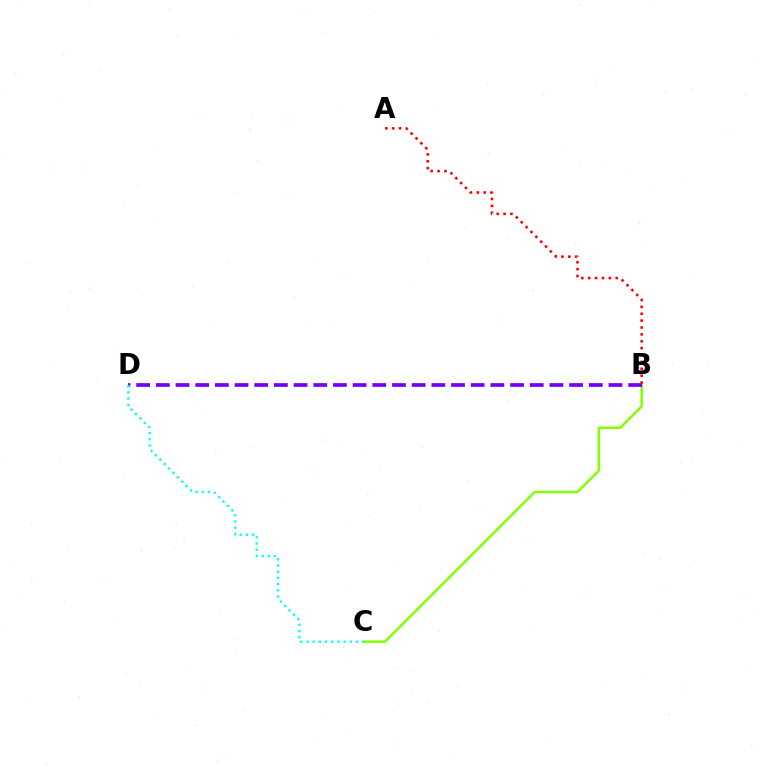{('B', 'C'): [{'color': '#84ff00', 'line_style': 'solid', 'thickness': 1.81}], ('B', 'D'): [{'color': '#7200ff', 'line_style': 'dashed', 'thickness': 2.67}], ('C', 'D'): [{'color': '#00fff6', 'line_style': 'dotted', 'thickness': 1.68}], ('A', 'B'): [{'color': '#ff0000', 'line_style': 'dotted', 'thickness': 1.87}]}